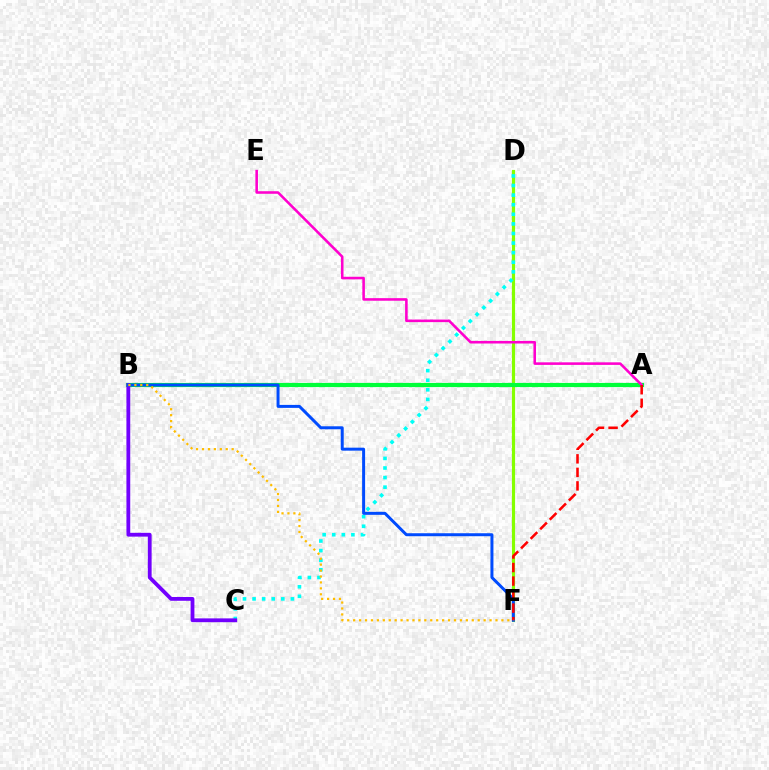{('D', 'F'): [{'color': '#84ff00', 'line_style': 'solid', 'thickness': 2.27}], ('C', 'D'): [{'color': '#00fff6', 'line_style': 'dotted', 'thickness': 2.61}], ('A', 'B'): [{'color': '#00ff39', 'line_style': 'solid', 'thickness': 2.99}], ('B', 'C'): [{'color': '#7200ff', 'line_style': 'solid', 'thickness': 2.74}], ('B', 'F'): [{'color': '#004bff', 'line_style': 'solid', 'thickness': 2.15}, {'color': '#ffbd00', 'line_style': 'dotted', 'thickness': 1.61}], ('A', 'E'): [{'color': '#ff00cf', 'line_style': 'solid', 'thickness': 1.85}], ('A', 'F'): [{'color': '#ff0000', 'line_style': 'dashed', 'thickness': 1.84}]}